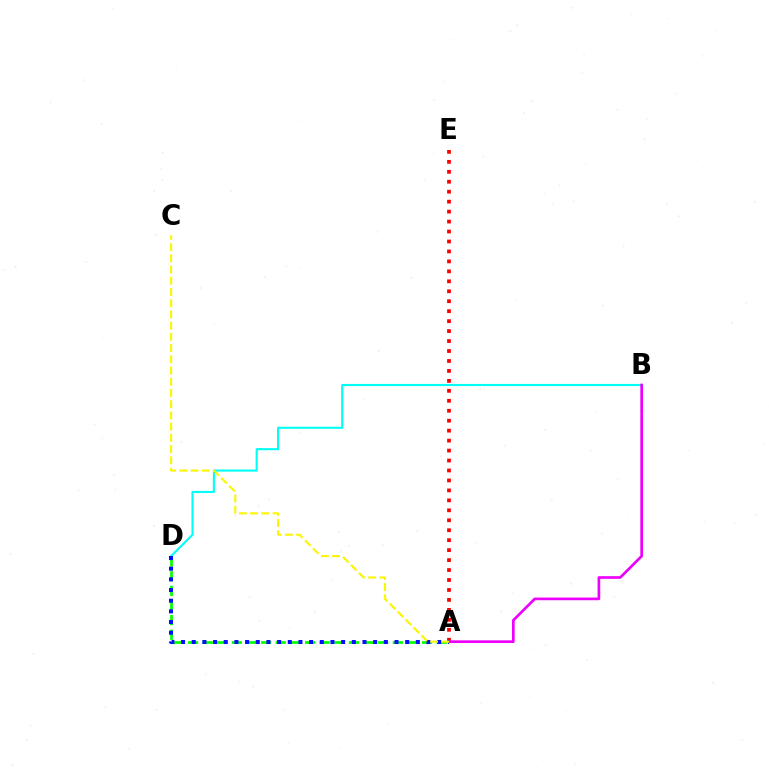{('B', 'D'): [{'color': '#00fff6', 'line_style': 'solid', 'thickness': 1.52}], ('A', 'D'): [{'color': '#08ff00', 'line_style': 'dashed', 'thickness': 1.99}, {'color': '#0010ff', 'line_style': 'dotted', 'thickness': 2.9}], ('A', 'E'): [{'color': '#ff0000', 'line_style': 'dotted', 'thickness': 2.71}], ('A', 'B'): [{'color': '#ee00ff', 'line_style': 'solid', 'thickness': 1.92}], ('A', 'C'): [{'color': '#fcf500', 'line_style': 'dashed', 'thickness': 1.52}]}